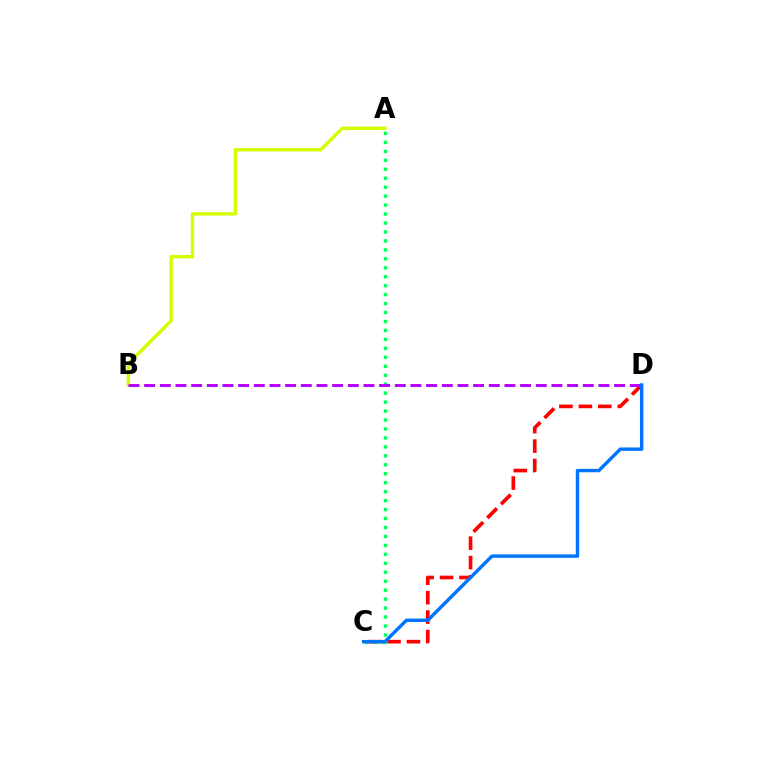{('C', 'D'): [{'color': '#ff0000', 'line_style': 'dashed', 'thickness': 2.64}, {'color': '#0074ff', 'line_style': 'solid', 'thickness': 2.45}], ('A', 'C'): [{'color': '#00ff5c', 'line_style': 'dotted', 'thickness': 2.43}], ('A', 'B'): [{'color': '#d1ff00', 'line_style': 'solid', 'thickness': 2.47}], ('B', 'D'): [{'color': '#b900ff', 'line_style': 'dashed', 'thickness': 2.13}]}